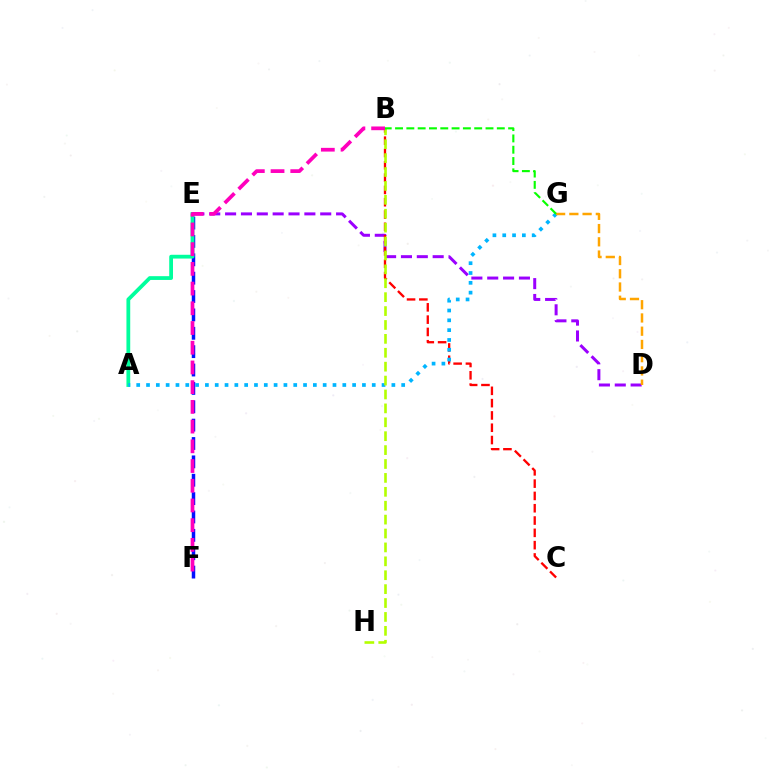{('E', 'F'): [{'color': '#0010ff', 'line_style': 'dashed', 'thickness': 2.5}], ('D', 'E'): [{'color': '#9b00ff', 'line_style': 'dashed', 'thickness': 2.15}], ('B', 'C'): [{'color': '#ff0000', 'line_style': 'dashed', 'thickness': 1.67}], ('A', 'E'): [{'color': '#00ff9d', 'line_style': 'solid', 'thickness': 2.72}], ('A', 'G'): [{'color': '#00b5ff', 'line_style': 'dotted', 'thickness': 2.67}], ('B', 'H'): [{'color': '#b3ff00', 'line_style': 'dashed', 'thickness': 1.89}], ('D', 'G'): [{'color': '#ffa500', 'line_style': 'dashed', 'thickness': 1.8}], ('B', 'F'): [{'color': '#ff00bd', 'line_style': 'dashed', 'thickness': 2.68}], ('B', 'G'): [{'color': '#08ff00', 'line_style': 'dashed', 'thickness': 1.54}]}